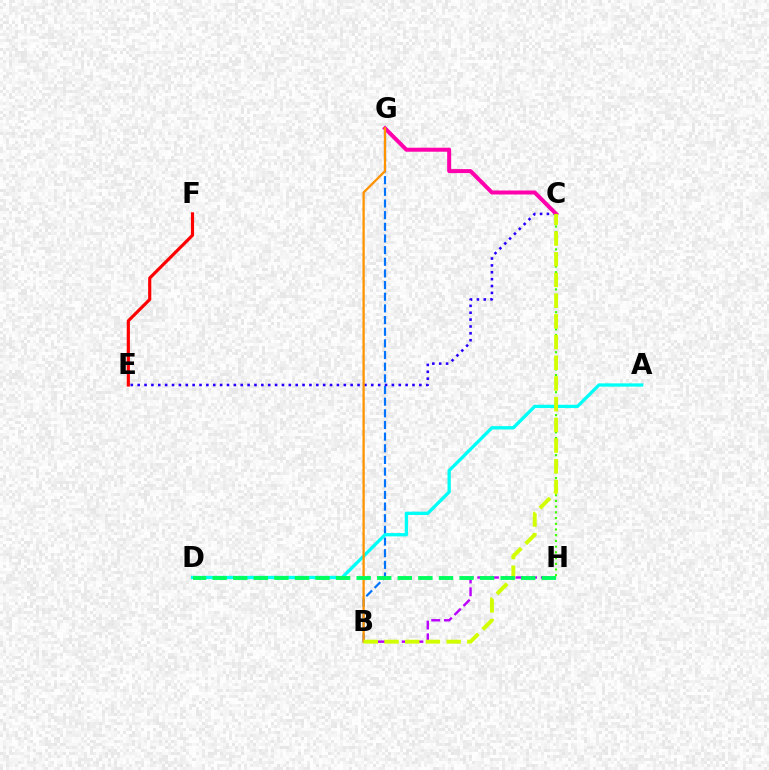{('C', 'E'): [{'color': '#2500ff', 'line_style': 'dotted', 'thickness': 1.87}], ('B', 'H'): [{'color': '#b900ff', 'line_style': 'dashed', 'thickness': 1.73}], ('B', 'G'): [{'color': '#0074ff', 'line_style': 'dashed', 'thickness': 1.58}, {'color': '#ff9400', 'line_style': 'solid', 'thickness': 1.65}], ('C', 'G'): [{'color': '#ff00ac', 'line_style': 'solid', 'thickness': 2.88}], ('C', 'H'): [{'color': '#3dff00', 'line_style': 'dotted', 'thickness': 1.55}], ('A', 'D'): [{'color': '#00fff6', 'line_style': 'solid', 'thickness': 2.37}], ('B', 'C'): [{'color': '#d1ff00', 'line_style': 'dashed', 'thickness': 2.81}], ('E', 'F'): [{'color': '#ff0000', 'line_style': 'solid', 'thickness': 2.27}], ('D', 'H'): [{'color': '#00ff5c', 'line_style': 'dashed', 'thickness': 2.79}]}